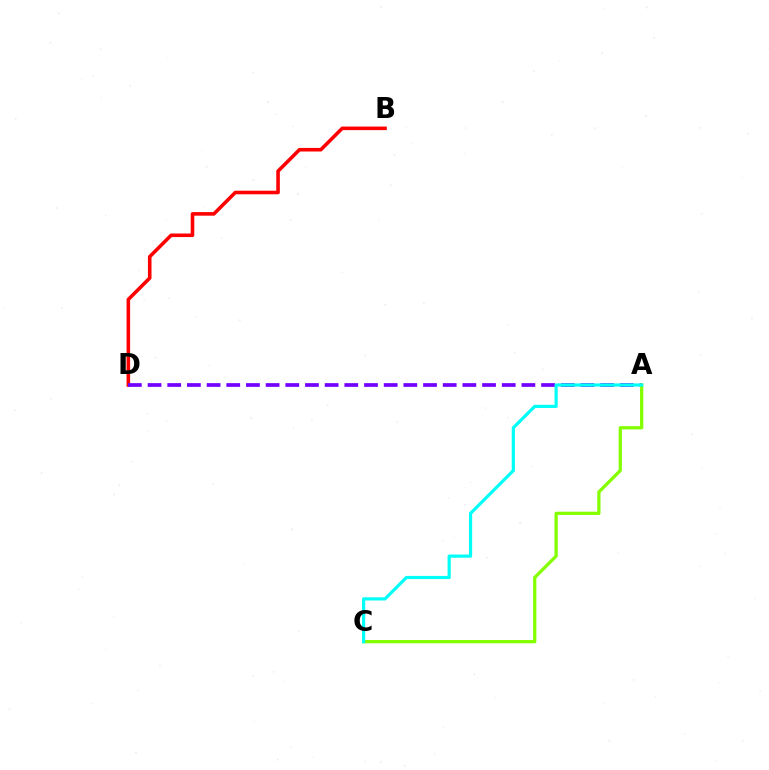{('B', 'D'): [{'color': '#ff0000', 'line_style': 'solid', 'thickness': 2.57}], ('A', 'D'): [{'color': '#7200ff', 'line_style': 'dashed', 'thickness': 2.67}], ('A', 'C'): [{'color': '#84ff00', 'line_style': 'solid', 'thickness': 2.35}, {'color': '#00fff6', 'line_style': 'solid', 'thickness': 2.29}]}